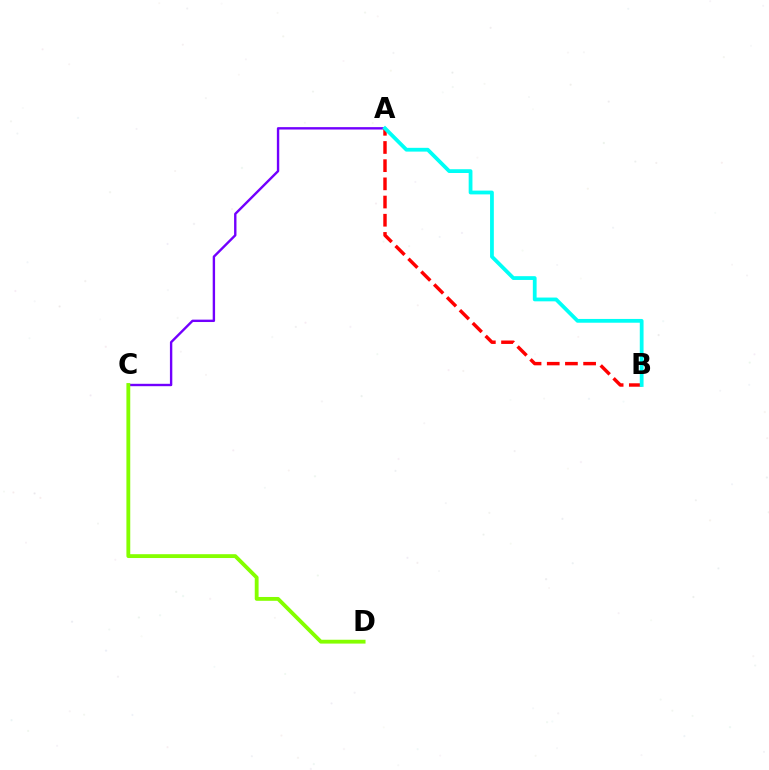{('A', 'C'): [{'color': '#7200ff', 'line_style': 'solid', 'thickness': 1.72}], ('A', 'B'): [{'color': '#ff0000', 'line_style': 'dashed', 'thickness': 2.47}, {'color': '#00fff6', 'line_style': 'solid', 'thickness': 2.72}], ('C', 'D'): [{'color': '#84ff00', 'line_style': 'solid', 'thickness': 2.76}]}